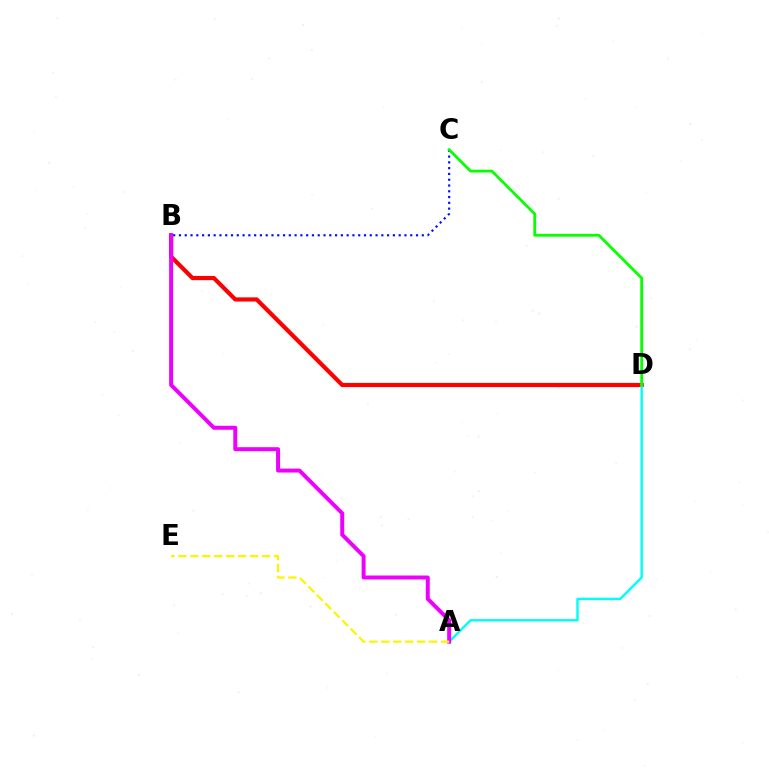{('B', 'D'): [{'color': '#ff0000', 'line_style': 'solid', 'thickness': 3.0}], ('A', 'D'): [{'color': '#00fff6', 'line_style': 'solid', 'thickness': 1.73}], ('B', 'C'): [{'color': '#0010ff', 'line_style': 'dotted', 'thickness': 1.57}], ('C', 'D'): [{'color': '#08ff00', 'line_style': 'solid', 'thickness': 2.02}], ('A', 'B'): [{'color': '#ee00ff', 'line_style': 'solid', 'thickness': 2.85}], ('A', 'E'): [{'color': '#fcf500', 'line_style': 'dashed', 'thickness': 1.62}]}